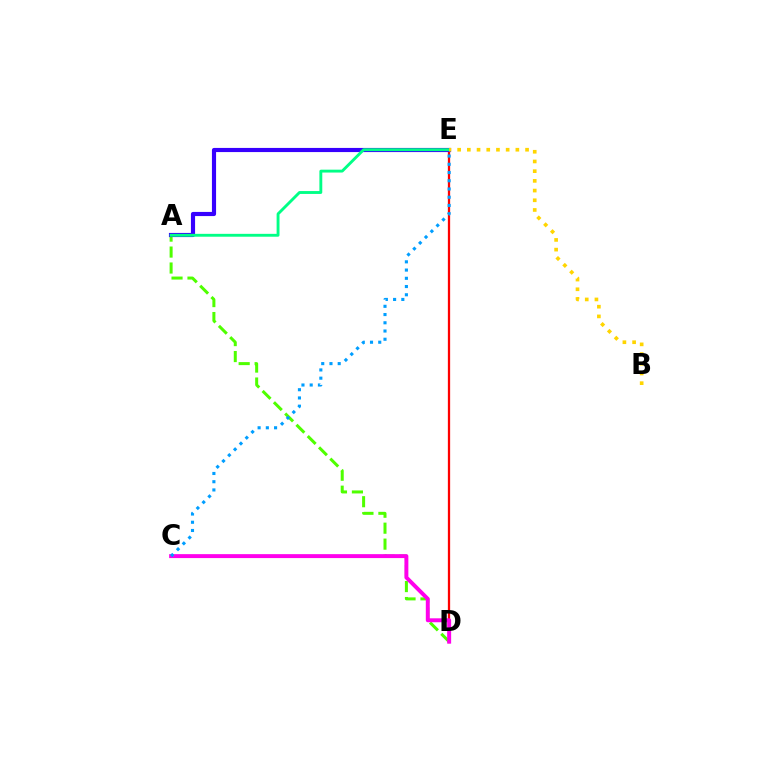{('A', 'D'): [{'color': '#4fff00', 'line_style': 'dashed', 'thickness': 2.17}], ('D', 'E'): [{'color': '#ff0000', 'line_style': 'solid', 'thickness': 1.64}], ('A', 'E'): [{'color': '#3700ff', 'line_style': 'solid', 'thickness': 2.99}, {'color': '#00ff86', 'line_style': 'solid', 'thickness': 2.07}], ('C', 'D'): [{'color': '#ff00ed', 'line_style': 'solid', 'thickness': 2.84}], ('B', 'E'): [{'color': '#ffd500', 'line_style': 'dotted', 'thickness': 2.64}], ('C', 'E'): [{'color': '#009eff', 'line_style': 'dotted', 'thickness': 2.24}]}